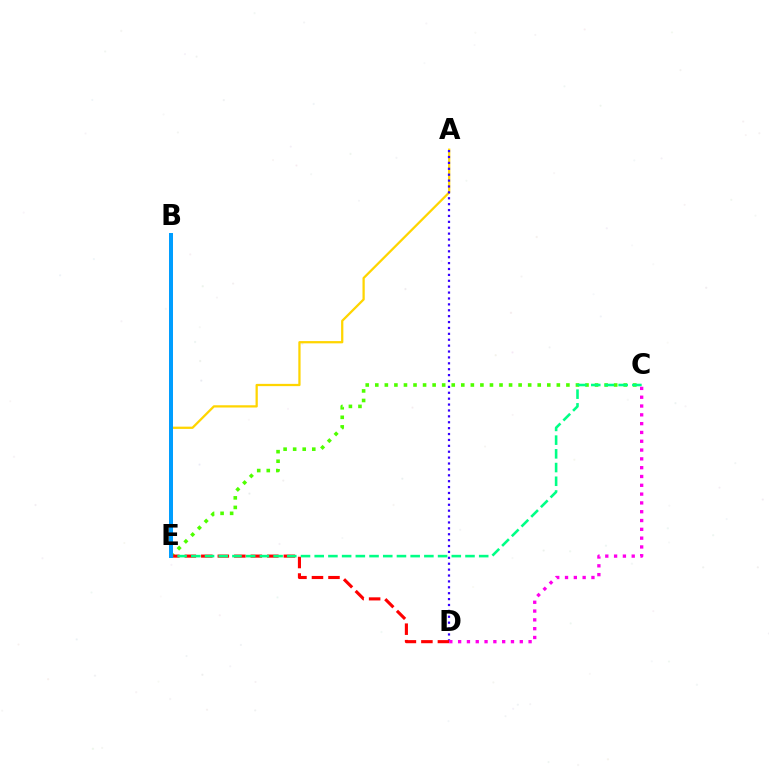{('C', 'E'): [{'color': '#4fff00', 'line_style': 'dotted', 'thickness': 2.6}, {'color': '#00ff86', 'line_style': 'dashed', 'thickness': 1.86}], ('A', 'E'): [{'color': '#ffd500', 'line_style': 'solid', 'thickness': 1.63}], ('A', 'D'): [{'color': '#3700ff', 'line_style': 'dotted', 'thickness': 1.6}], ('D', 'E'): [{'color': '#ff0000', 'line_style': 'dashed', 'thickness': 2.24}], ('C', 'D'): [{'color': '#ff00ed', 'line_style': 'dotted', 'thickness': 2.39}], ('B', 'E'): [{'color': '#009eff', 'line_style': 'solid', 'thickness': 2.87}]}